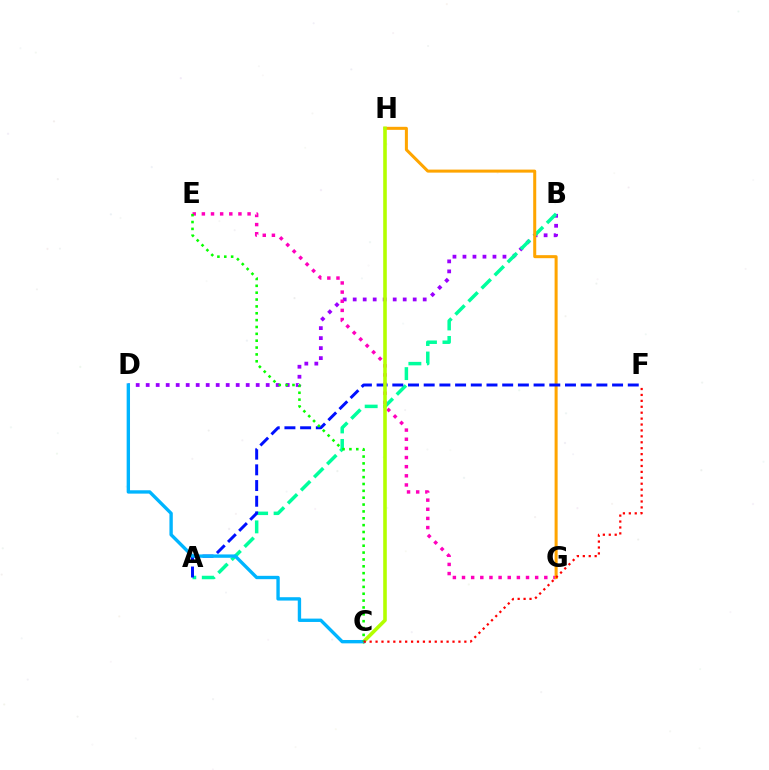{('B', 'D'): [{'color': '#9b00ff', 'line_style': 'dotted', 'thickness': 2.72}], ('A', 'B'): [{'color': '#00ff9d', 'line_style': 'dashed', 'thickness': 2.51}], ('E', 'G'): [{'color': '#ff00bd', 'line_style': 'dotted', 'thickness': 2.48}], ('G', 'H'): [{'color': '#ffa500', 'line_style': 'solid', 'thickness': 2.18}], ('A', 'F'): [{'color': '#0010ff', 'line_style': 'dashed', 'thickness': 2.13}], ('C', 'H'): [{'color': '#b3ff00', 'line_style': 'solid', 'thickness': 2.59}], ('C', 'D'): [{'color': '#00b5ff', 'line_style': 'solid', 'thickness': 2.42}], ('C', 'E'): [{'color': '#08ff00', 'line_style': 'dotted', 'thickness': 1.86}], ('C', 'F'): [{'color': '#ff0000', 'line_style': 'dotted', 'thickness': 1.61}]}